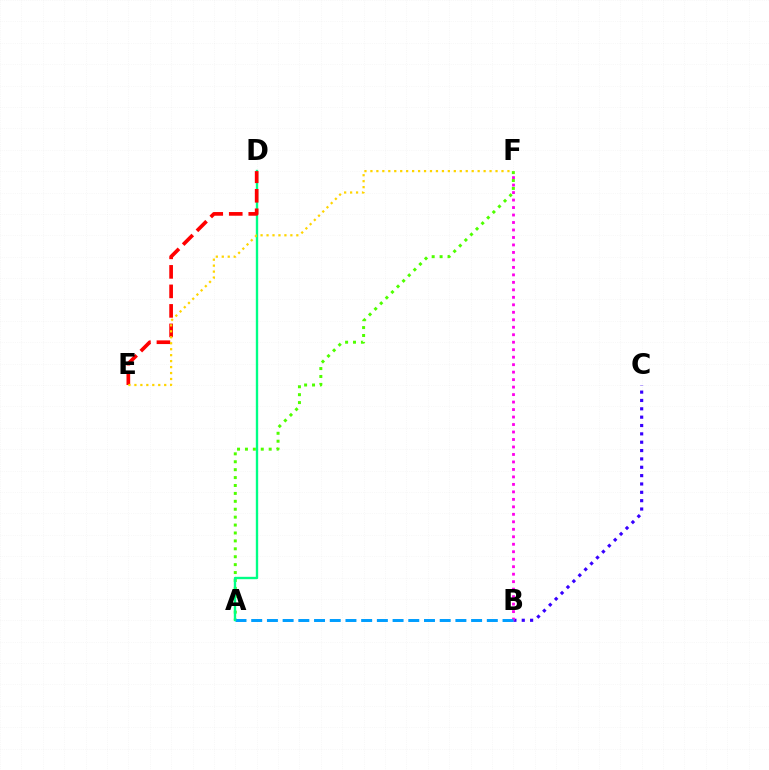{('B', 'C'): [{'color': '#3700ff', 'line_style': 'dotted', 'thickness': 2.27}], ('A', 'F'): [{'color': '#4fff00', 'line_style': 'dotted', 'thickness': 2.15}], ('B', 'F'): [{'color': '#ff00ed', 'line_style': 'dotted', 'thickness': 2.03}], ('A', 'B'): [{'color': '#009eff', 'line_style': 'dashed', 'thickness': 2.13}], ('A', 'D'): [{'color': '#00ff86', 'line_style': 'solid', 'thickness': 1.7}], ('D', 'E'): [{'color': '#ff0000', 'line_style': 'dashed', 'thickness': 2.65}], ('E', 'F'): [{'color': '#ffd500', 'line_style': 'dotted', 'thickness': 1.62}]}